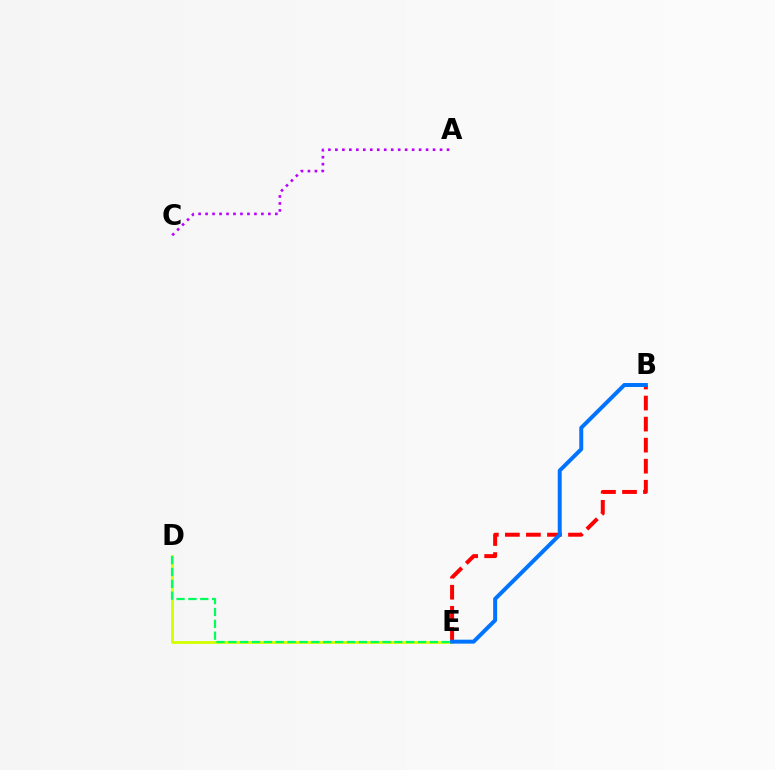{('A', 'C'): [{'color': '#b900ff', 'line_style': 'dotted', 'thickness': 1.9}], ('D', 'E'): [{'color': '#d1ff00', 'line_style': 'solid', 'thickness': 2.04}, {'color': '#00ff5c', 'line_style': 'dashed', 'thickness': 1.61}], ('B', 'E'): [{'color': '#ff0000', 'line_style': 'dashed', 'thickness': 2.86}, {'color': '#0074ff', 'line_style': 'solid', 'thickness': 2.86}]}